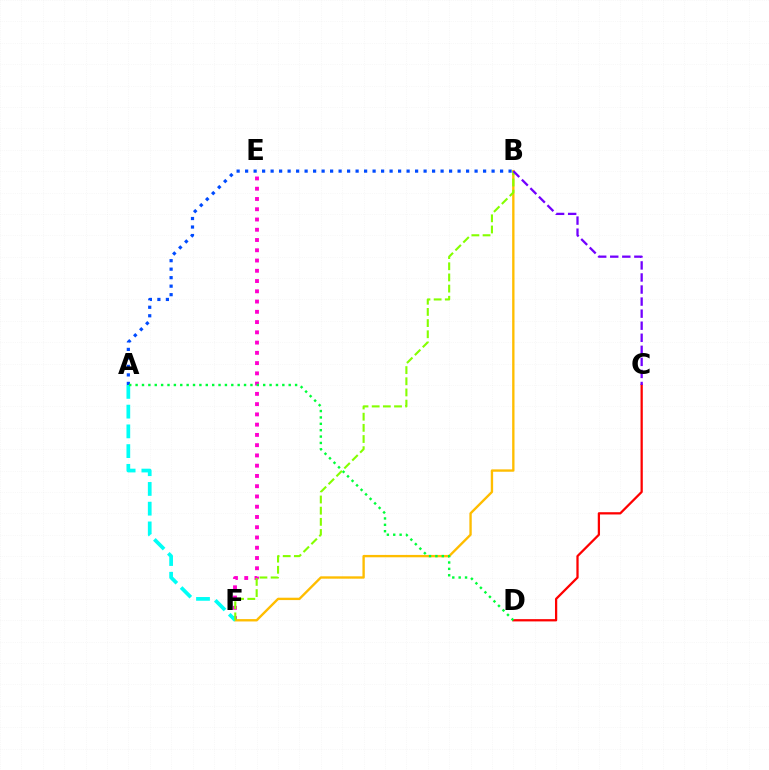{('E', 'F'): [{'color': '#ff00cf', 'line_style': 'dotted', 'thickness': 2.79}], ('C', 'D'): [{'color': '#ff0000', 'line_style': 'solid', 'thickness': 1.63}], ('A', 'B'): [{'color': '#004bff', 'line_style': 'dotted', 'thickness': 2.31}], ('B', 'F'): [{'color': '#ffbd00', 'line_style': 'solid', 'thickness': 1.7}, {'color': '#84ff00', 'line_style': 'dashed', 'thickness': 1.52}], ('A', 'F'): [{'color': '#00fff6', 'line_style': 'dashed', 'thickness': 2.68}], ('A', 'D'): [{'color': '#00ff39', 'line_style': 'dotted', 'thickness': 1.73}], ('B', 'C'): [{'color': '#7200ff', 'line_style': 'dashed', 'thickness': 1.64}]}